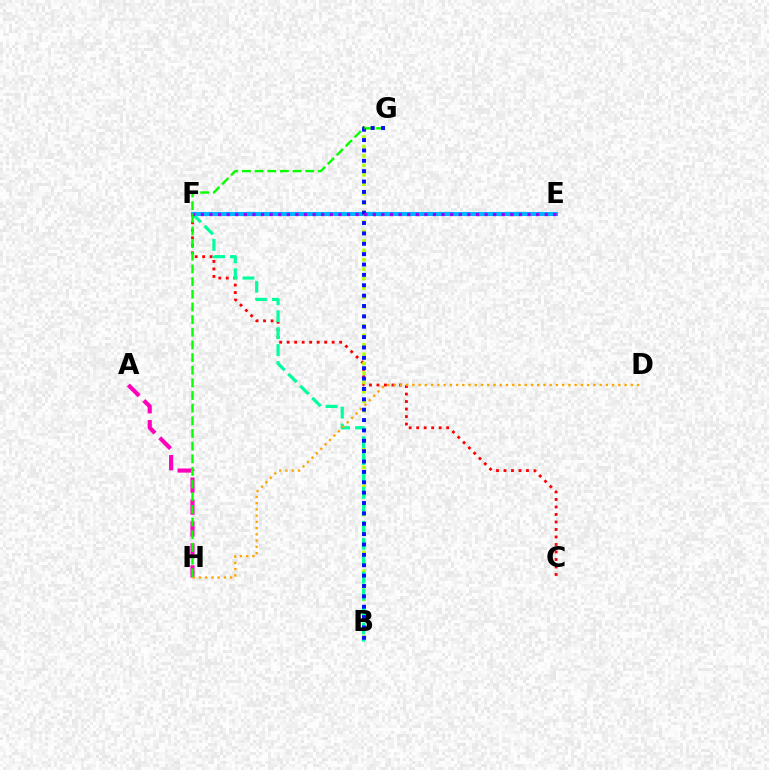{('E', 'F'): [{'color': '#00b5ff', 'line_style': 'solid', 'thickness': 2.95}, {'color': '#9b00ff', 'line_style': 'dotted', 'thickness': 2.34}], ('C', 'F'): [{'color': '#ff0000', 'line_style': 'dotted', 'thickness': 2.04}], ('A', 'H'): [{'color': '#ff00bd', 'line_style': 'dashed', 'thickness': 2.98}], ('B', 'G'): [{'color': '#b3ff00', 'line_style': 'dotted', 'thickness': 2.56}, {'color': '#0010ff', 'line_style': 'dotted', 'thickness': 2.82}], ('B', 'F'): [{'color': '#00ff9d', 'line_style': 'dashed', 'thickness': 2.3}], ('D', 'H'): [{'color': '#ffa500', 'line_style': 'dotted', 'thickness': 1.7}], ('G', 'H'): [{'color': '#08ff00', 'line_style': 'dashed', 'thickness': 1.72}]}